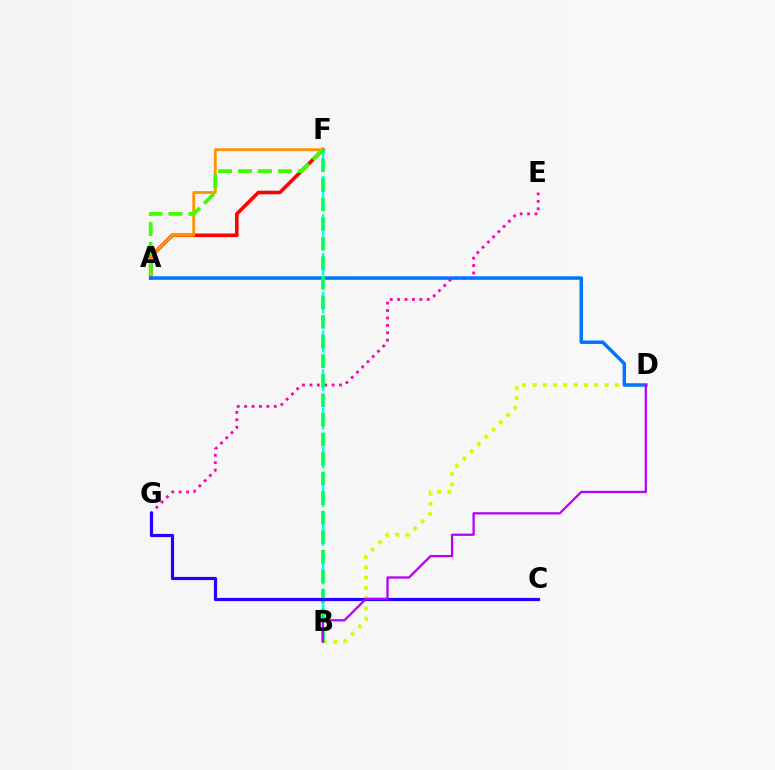{('A', 'F'): [{'color': '#ff0000', 'line_style': 'solid', 'thickness': 2.57}, {'color': '#ff9400', 'line_style': 'solid', 'thickness': 2.05}, {'color': '#3dff00', 'line_style': 'dashed', 'thickness': 2.71}], ('B', 'D'): [{'color': '#d1ff00', 'line_style': 'dotted', 'thickness': 2.79}, {'color': '#b900ff', 'line_style': 'solid', 'thickness': 1.65}], ('E', 'G'): [{'color': '#ff00ac', 'line_style': 'dotted', 'thickness': 2.01}], ('B', 'F'): [{'color': '#00fff6', 'line_style': 'dashed', 'thickness': 1.75}, {'color': '#00ff5c', 'line_style': 'dashed', 'thickness': 2.66}], ('A', 'D'): [{'color': '#0074ff', 'line_style': 'solid', 'thickness': 2.51}], ('C', 'G'): [{'color': '#2500ff', 'line_style': 'solid', 'thickness': 2.28}]}